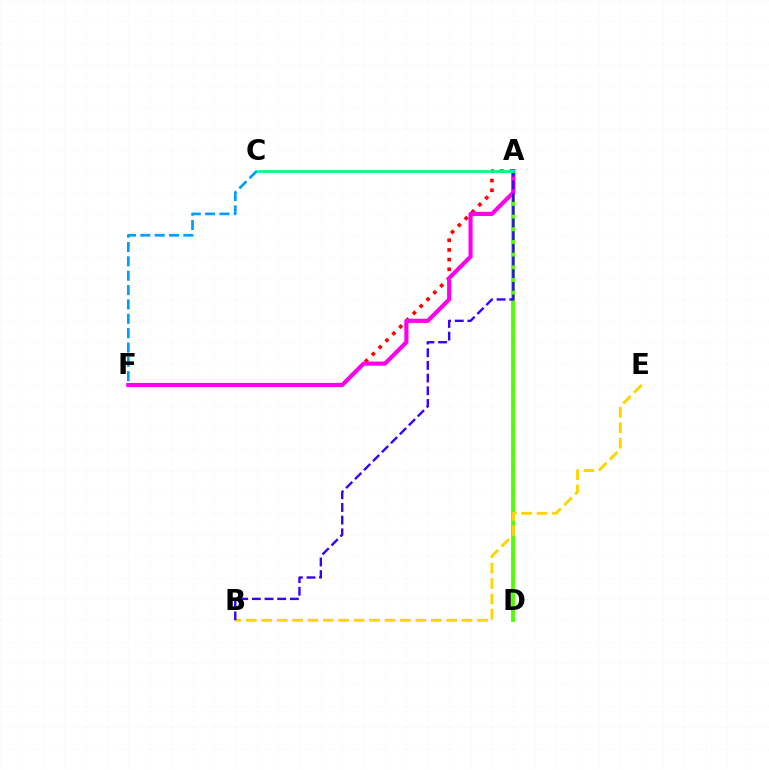{('A', 'F'): [{'color': '#ff0000', 'line_style': 'dotted', 'thickness': 2.63}, {'color': '#ff00ed', 'line_style': 'solid', 'thickness': 2.98}], ('A', 'D'): [{'color': '#4fff00', 'line_style': 'solid', 'thickness': 2.76}], ('B', 'E'): [{'color': '#ffd500', 'line_style': 'dashed', 'thickness': 2.09}], ('A', 'B'): [{'color': '#3700ff', 'line_style': 'dashed', 'thickness': 1.72}], ('A', 'C'): [{'color': '#00ff86', 'line_style': 'solid', 'thickness': 2.03}], ('C', 'F'): [{'color': '#009eff', 'line_style': 'dashed', 'thickness': 1.95}]}